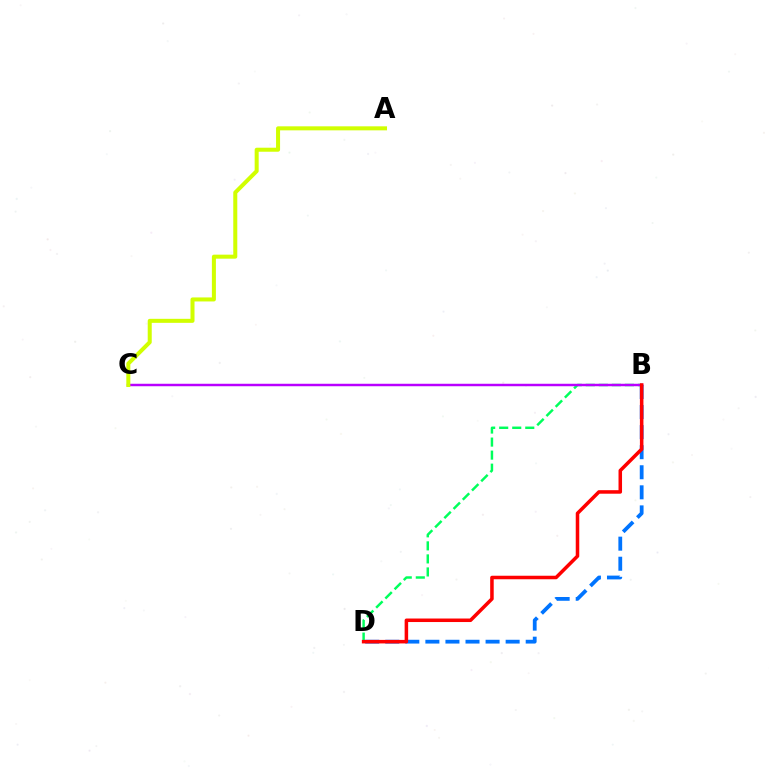{('B', 'D'): [{'color': '#0074ff', 'line_style': 'dashed', 'thickness': 2.73}, {'color': '#00ff5c', 'line_style': 'dashed', 'thickness': 1.77}, {'color': '#ff0000', 'line_style': 'solid', 'thickness': 2.54}], ('B', 'C'): [{'color': '#b900ff', 'line_style': 'solid', 'thickness': 1.78}], ('A', 'C'): [{'color': '#d1ff00', 'line_style': 'solid', 'thickness': 2.9}]}